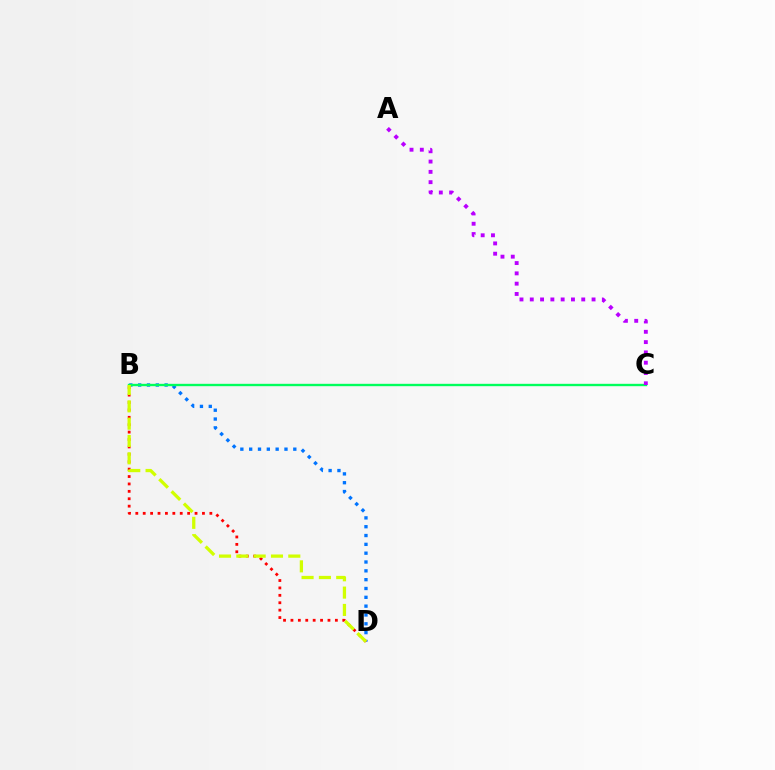{('B', 'D'): [{'color': '#0074ff', 'line_style': 'dotted', 'thickness': 2.4}, {'color': '#ff0000', 'line_style': 'dotted', 'thickness': 2.01}, {'color': '#d1ff00', 'line_style': 'dashed', 'thickness': 2.35}], ('B', 'C'): [{'color': '#00ff5c', 'line_style': 'solid', 'thickness': 1.7}], ('A', 'C'): [{'color': '#b900ff', 'line_style': 'dotted', 'thickness': 2.8}]}